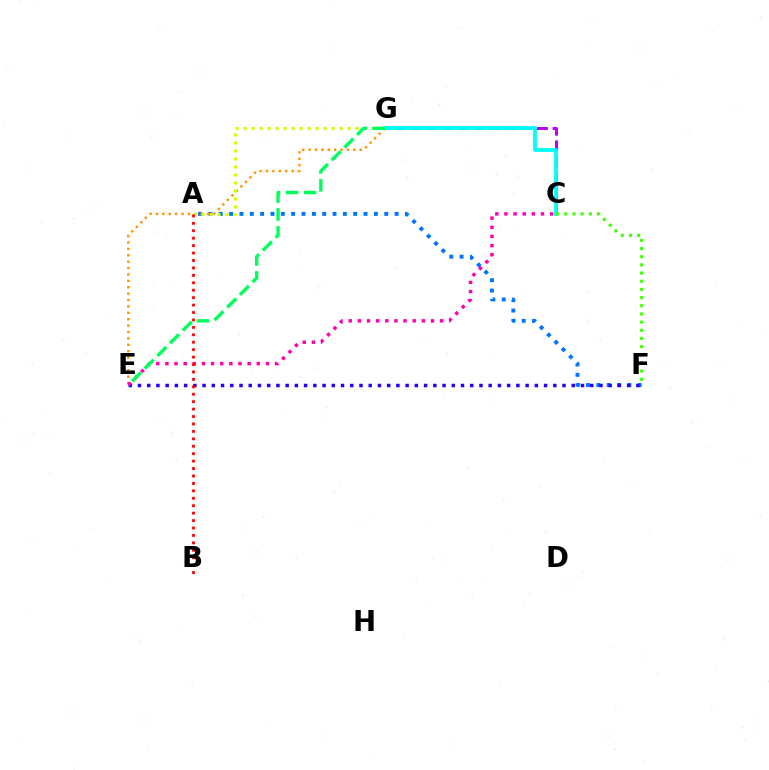{('C', 'G'): [{'color': '#b900ff', 'line_style': 'dashed', 'thickness': 2.14}, {'color': '#00fff6', 'line_style': 'solid', 'thickness': 2.71}], ('A', 'F'): [{'color': '#0074ff', 'line_style': 'dotted', 'thickness': 2.81}], ('E', 'G'): [{'color': '#ff9400', 'line_style': 'dotted', 'thickness': 1.74}, {'color': '#00ff5c', 'line_style': 'dashed', 'thickness': 2.44}], ('E', 'F'): [{'color': '#2500ff', 'line_style': 'dotted', 'thickness': 2.51}], ('A', 'G'): [{'color': '#d1ff00', 'line_style': 'dotted', 'thickness': 2.17}], ('C', 'E'): [{'color': '#ff00ac', 'line_style': 'dotted', 'thickness': 2.48}], ('A', 'B'): [{'color': '#ff0000', 'line_style': 'dotted', 'thickness': 2.02}], ('C', 'F'): [{'color': '#3dff00', 'line_style': 'dotted', 'thickness': 2.22}]}